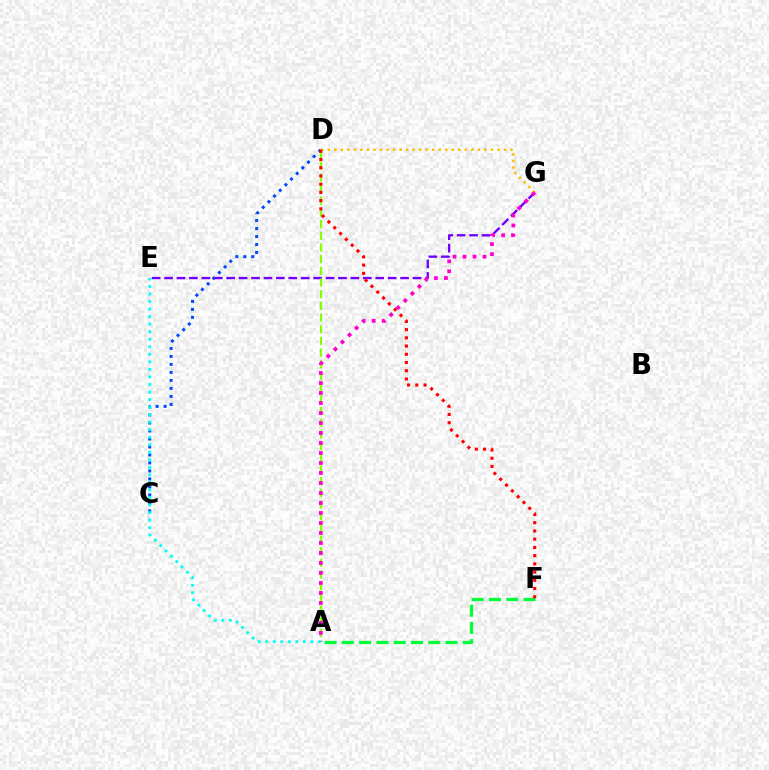{('D', 'G'): [{'color': '#ffbd00', 'line_style': 'dotted', 'thickness': 1.77}], ('C', 'D'): [{'color': '#004bff', 'line_style': 'dotted', 'thickness': 2.17}], ('E', 'G'): [{'color': '#7200ff', 'line_style': 'dashed', 'thickness': 1.69}], ('A', 'D'): [{'color': '#84ff00', 'line_style': 'dashed', 'thickness': 1.59}], ('A', 'G'): [{'color': '#ff00cf', 'line_style': 'dotted', 'thickness': 2.72}], ('A', 'E'): [{'color': '#00fff6', 'line_style': 'dotted', 'thickness': 2.05}], ('A', 'F'): [{'color': '#00ff39', 'line_style': 'dashed', 'thickness': 2.35}], ('D', 'F'): [{'color': '#ff0000', 'line_style': 'dotted', 'thickness': 2.23}]}